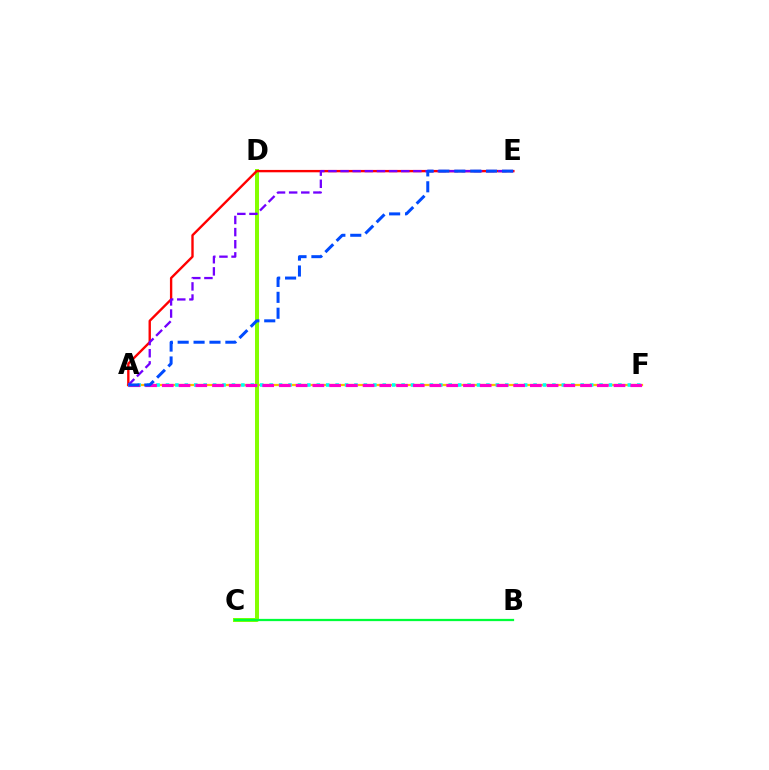{('A', 'F'): [{'color': '#ffbd00', 'line_style': 'solid', 'thickness': 1.62}, {'color': '#00fff6', 'line_style': 'dotted', 'thickness': 2.56}, {'color': '#ff00cf', 'line_style': 'dashed', 'thickness': 2.27}], ('C', 'D'): [{'color': '#84ff00', 'line_style': 'solid', 'thickness': 2.87}], ('A', 'E'): [{'color': '#ff0000', 'line_style': 'solid', 'thickness': 1.71}, {'color': '#7200ff', 'line_style': 'dashed', 'thickness': 1.65}, {'color': '#004bff', 'line_style': 'dashed', 'thickness': 2.16}], ('B', 'C'): [{'color': '#00ff39', 'line_style': 'solid', 'thickness': 1.63}]}